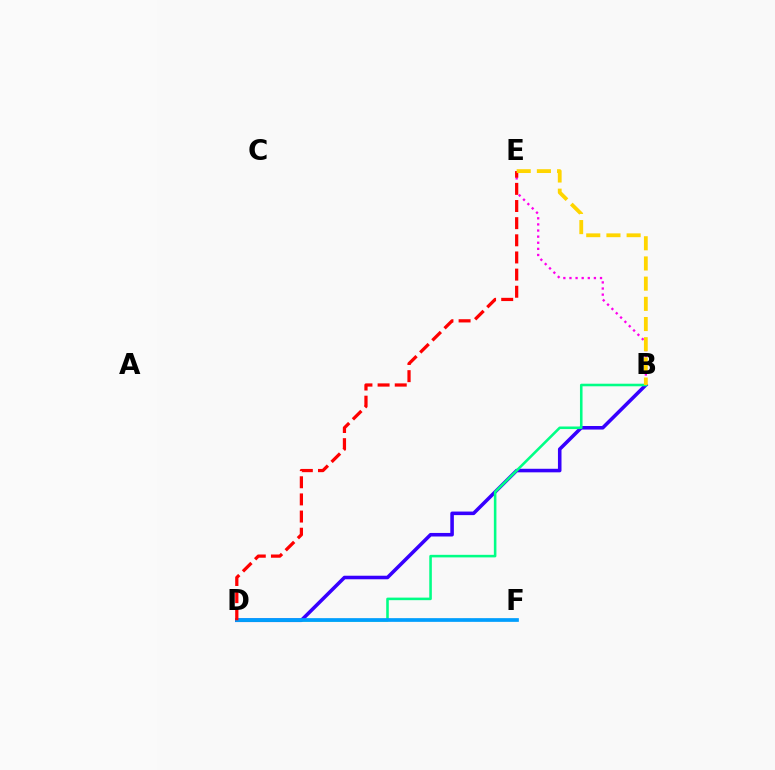{('B', 'D'): [{'color': '#3700ff', 'line_style': 'solid', 'thickness': 2.56}, {'color': '#00ff86', 'line_style': 'solid', 'thickness': 1.85}], ('D', 'F'): [{'color': '#4fff00', 'line_style': 'dashed', 'thickness': 1.56}, {'color': '#009eff', 'line_style': 'solid', 'thickness': 2.66}], ('B', 'E'): [{'color': '#ff00ed', 'line_style': 'dotted', 'thickness': 1.66}, {'color': '#ffd500', 'line_style': 'dashed', 'thickness': 2.74}], ('D', 'E'): [{'color': '#ff0000', 'line_style': 'dashed', 'thickness': 2.33}]}